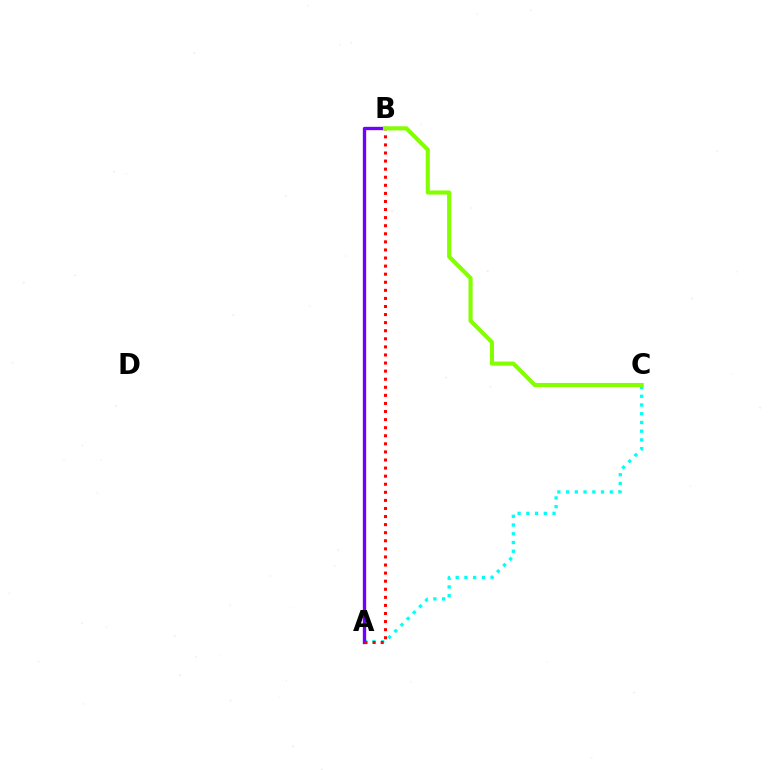{('A', 'C'): [{'color': '#00fff6', 'line_style': 'dotted', 'thickness': 2.37}], ('A', 'B'): [{'color': '#7200ff', 'line_style': 'solid', 'thickness': 2.41}, {'color': '#ff0000', 'line_style': 'dotted', 'thickness': 2.2}], ('B', 'C'): [{'color': '#84ff00', 'line_style': 'solid', 'thickness': 2.97}]}